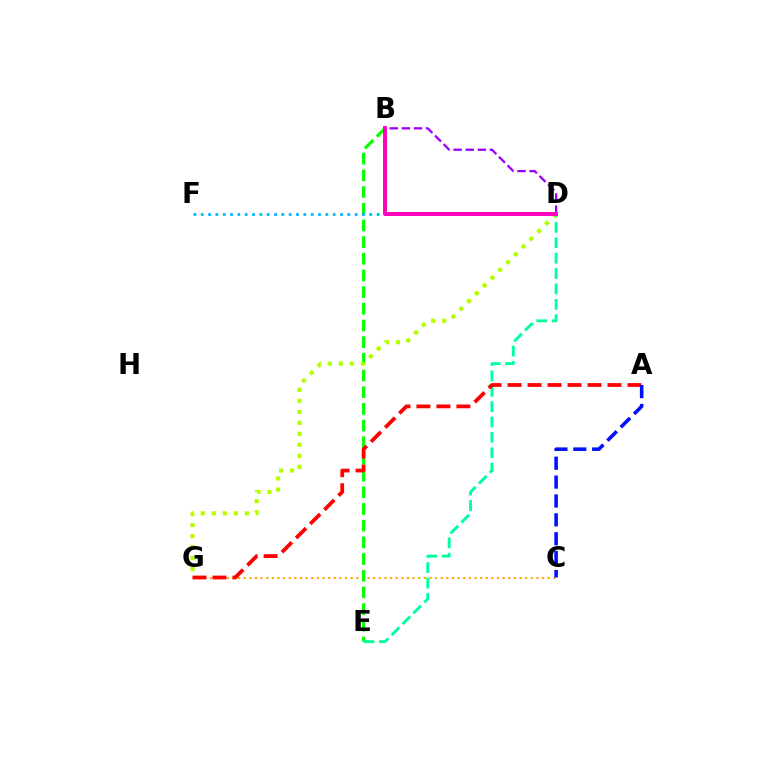{('C', 'G'): [{'color': '#ffa500', 'line_style': 'dotted', 'thickness': 1.53}], ('B', 'E'): [{'color': '#08ff00', 'line_style': 'dashed', 'thickness': 2.27}], ('D', 'E'): [{'color': '#00ff9d', 'line_style': 'dashed', 'thickness': 2.09}], ('A', 'G'): [{'color': '#ff0000', 'line_style': 'dashed', 'thickness': 2.72}], ('D', 'G'): [{'color': '#b3ff00', 'line_style': 'dotted', 'thickness': 2.99}], ('D', 'F'): [{'color': '#00b5ff', 'line_style': 'dotted', 'thickness': 1.99}], ('B', 'D'): [{'color': '#9b00ff', 'line_style': 'dashed', 'thickness': 1.65}, {'color': '#ff00bd', 'line_style': 'solid', 'thickness': 2.84}], ('A', 'C'): [{'color': '#0010ff', 'line_style': 'dashed', 'thickness': 2.56}]}